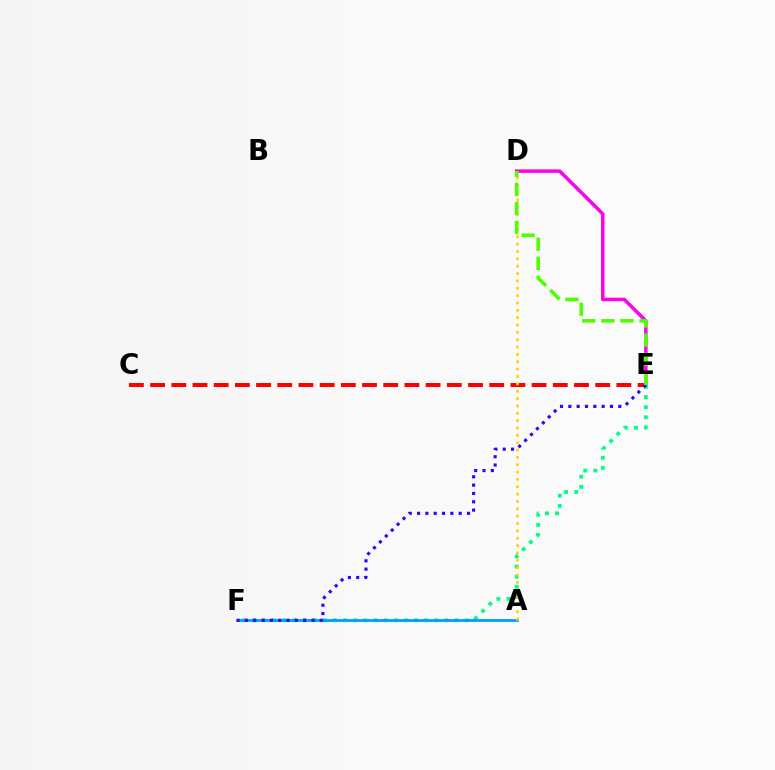{('D', 'E'): [{'color': '#ff00ed', 'line_style': 'solid', 'thickness': 2.51}, {'color': '#4fff00', 'line_style': 'dashed', 'thickness': 2.59}], ('E', 'F'): [{'color': '#00ff86', 'line_style': 'dotted', 'thickness': 2.75}, {'color': '#3700ff', 'line_style': 'dotted', 'thickness': 2.26}], ('A', 'F'): [{'color': '#009eff', 'line_style': 'solid', 'thickness': 2.01}], ('C', 'E'): [{'color': '#ff0000', 'line_style': 'dashed', 'thickness': 2.88}], ('A', 'D'): [{'color': '#ffd500', 'line_style': 'dotted', 'thickness': 2.0}]}